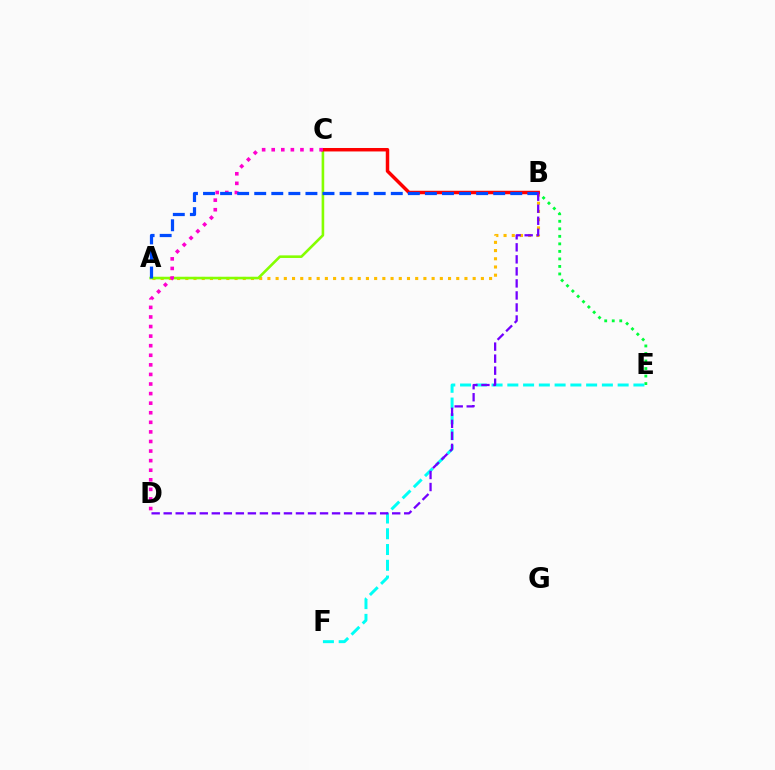{('B', 'E'): [{'color': '#00ff39', 'line_style': 'dotted', 'thickness': 2.04}], ('A', 'B'): [{'color': '#ffbd00', 'line_style': 'dotted', 'thickness': 2.23}, {'color': '#004bff', 'line_style': 'dashed', 'thickness': 2.32}], ('E', 'F'): [{'color': '#00fff6', 'line_style': 'dashed', 'thickness': 2.14}], ('A', 'C'): [{'color': '#84ff00', 'line_style': 'solid', 'thickness': 1.87}], ('B', 'C'): [{'color': '#ff0000', 'line_style': 'solid', 'thickness': 2.49}], ('C', 'D'): [{'color': '#ff00cf', 'line_style': 'dotted', 'thickness': 2.6}], ('B', 'D'): [{'color': '#7200ff', 'line_style': 'dashed', 'thickness': 1.63}]}